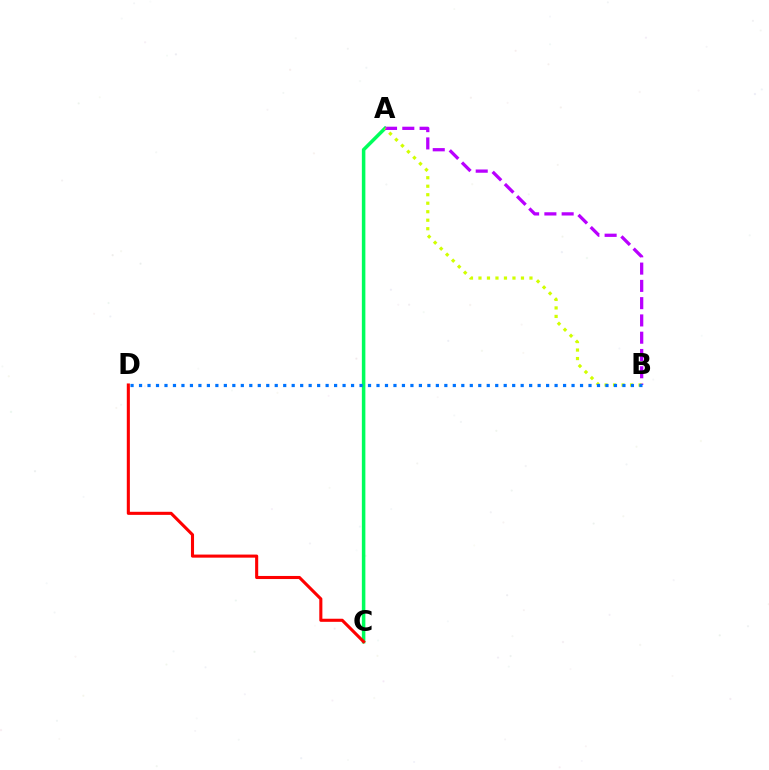{('A', 'C'): [{'color': '#00ff5c', 'line_style': 'solid', 'thickness': 2.53}], ('A', 'B'): [{'color': '#b900ff', 'line_style': 'dashed', 'thickness': 2.35}, {'color': '#d1ff00', 'line_style': 'dotted', 'thickness': 2.31}], ('B', 'D'): [{'color': '#0074ff', 'line_style': 'dotted', 'thickness': 2.3}], ('C', 'D'): [{'color': '#ff0000', 'line_style': 'solid', 'thickness': 2.22}]}